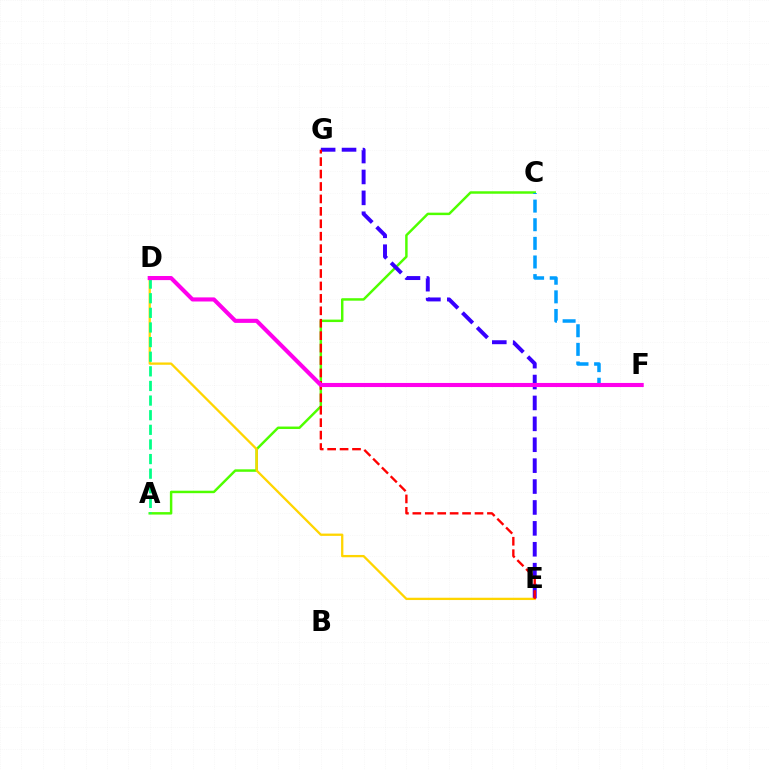{('A', 'C'): [{'color': '#4fff00', 'line_style': 'solid', 'thickness': 1.78}], ('E', 'G'): [{'color': '#3700ff', 'line_style': 'dashed', 'thickness': 2.84}, {'color': '#ff0000', 'line_style': 'dashed', 'thickness': 1.69}], ('D', 'E'): [{'color': '#ffd500', 'line_style': 'solid', 'thickness': 1.65}], ('A', 'D'): [{'color': '#00ff86', 'line_style': 'dashed', 'thickness': 1.99}], ('C', 'F'): [{'color': '#009eff', 'line_style': 'dashed', 'thickness': 2.53}], ('D', 'F'): [{'color': '#ff00ed', 'line_style': 'solid', 'thickness': 2.95}]}